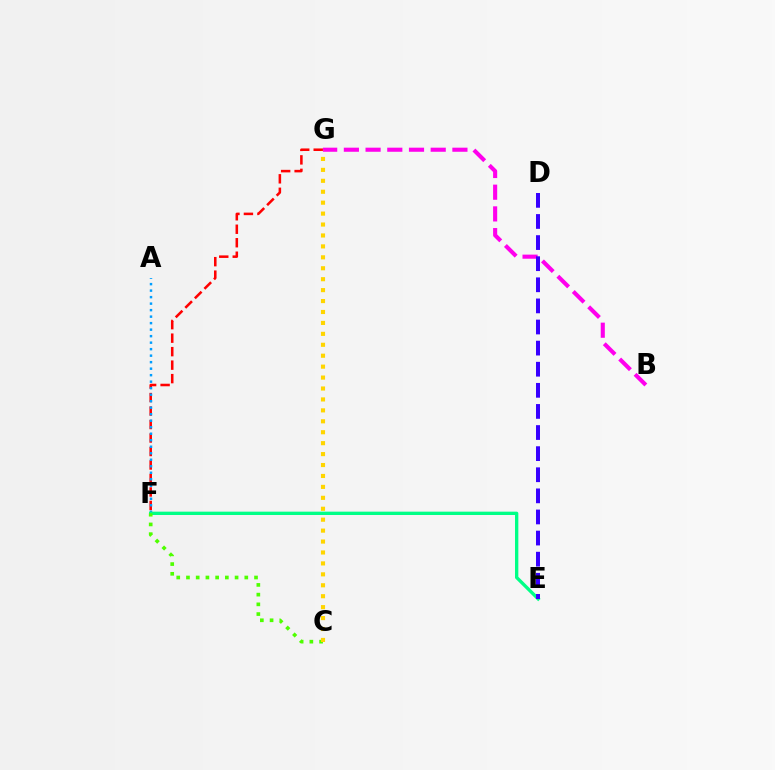{('B', 'G'): [{'color': '#ff00ed', 'line_style': 'dashed', 'thickness': 2.95}], ('F', 'G'): [{'color': '#ff0000', 'line_style': 'dashed', 'thickness': 1.83}], ('A', 'F'): [{'color': '#009eff', 'line_style': 'dotted', 'thickness': 1.77}], ('E', 'F'): [{'color': '#00ff86', 'line_style': 'solid', 'thickness': 2.41}], ('D', 'E'): [{'color': '#3700ff', 'line_style': 'dashed', 'thickness': 2.87}], ('C', 'F'): [{'color': '#4fff00', 'line_style': 'dotted', 'thickness': 2.64}], ('C', 'G'): [{'color': '#ffd500', 'line_style': 'dotted', 'thickness': 2.97}]}